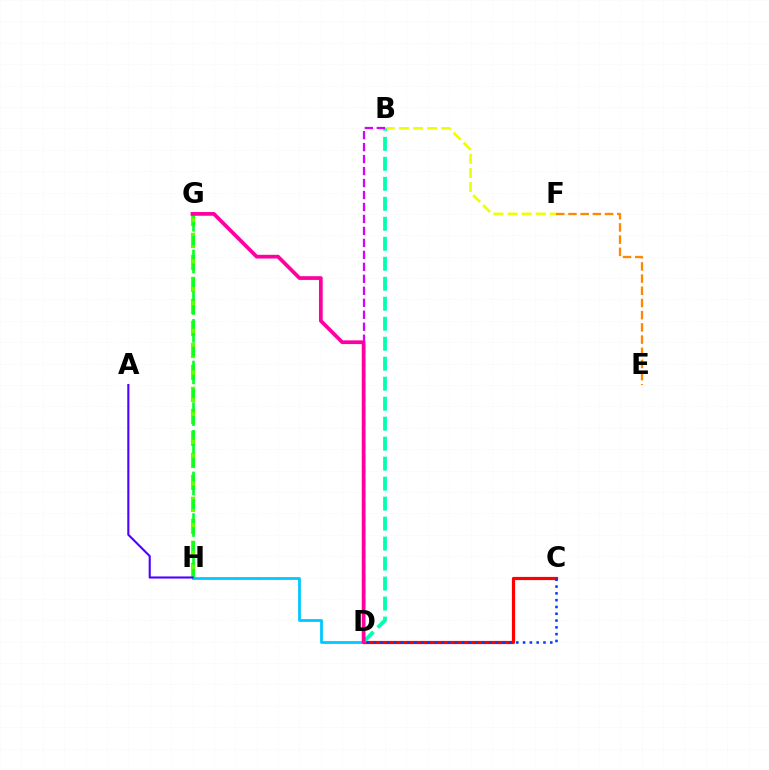{('G', 'H'): [{'color': '#66ff00', 'line_style': 'dashed', 'thickness': 2.99}, {'color': '#00ff27', 'line_style': 'dashed', 'thickness': 1.89}], ('D', 'H'): [{'color': '#00c7ff', 'line_style': 'solid', 'thickness': 1.99}], ('C', 'D'): [{'color': '#ff0000', 'line_style': 'solid', 'thickness': 2.29}, {'color': '#003fff', 'line_style': 'dotted', 'thickness': 1.85}], ('B', 'F'): [{'color': '#eeff00', 'line_style': 'dashed', 'thickness': 1.91}], ('E', 'F'): [{'color': '#ff8800', 'line_style': 'dashed', 'thickness': 1.66}], ('B', 'D'): [{'color': '#00ffaf', 'line_style': 'dashed', 'thickness': 2.72}, {'color': '#d600ff', 'line_style': 'dashed', 'thickness': 1.63}], ('A', 'H'): [{'color': '#4f00ff', 'line_style': 'solid', 'thickness': 1.51}], ('D', 'G'): [{'color': '#ff00a0', 'line_style': 'solid', 'thickness': 2.69}]}